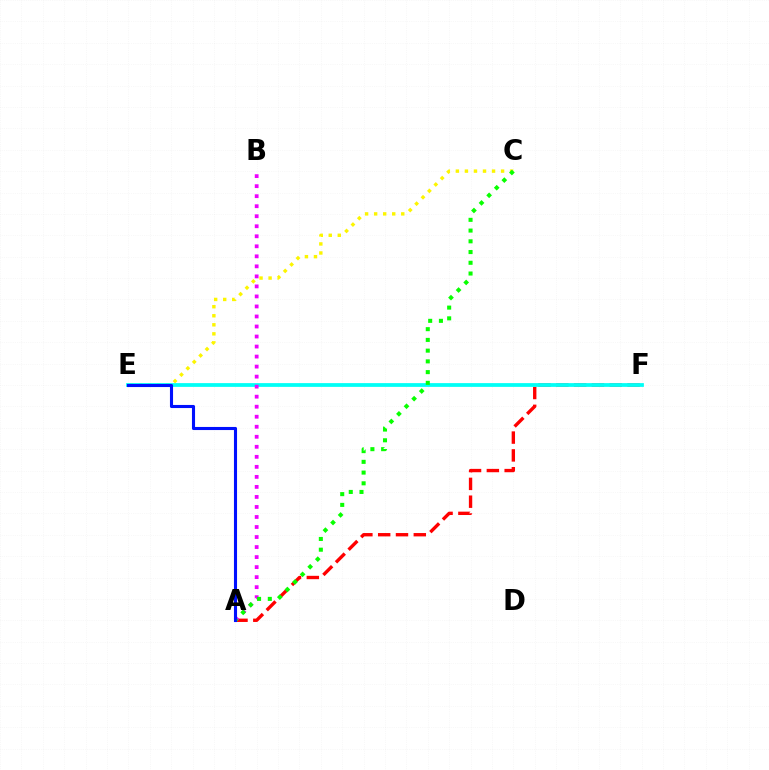{('A', 'F'): [{'color': '#ff0000', 'line_style': 'dashed', 'thickness': 2.42}], ('C', 'E'): [{'color': '#fcf500', 'line_style': 'dotted', 'thickness': 2.46}], ('E', 'F'): [{'color': '#00fff6', 'line_style': 'solid', 'thickness': 2.71}], ('A', 'B'): [{'color': '#ee00ff', 'line_style': 'dotted', 'thickness': 2.72}], ('A', 'C'): [{'color': '#08ff00', 'line_style': 'dotted', 'thickness': 2.92}], ('A', 'E'): [{'color': '#0010ff', 'line_style': 'solid', 'thickness': 2.23}]}